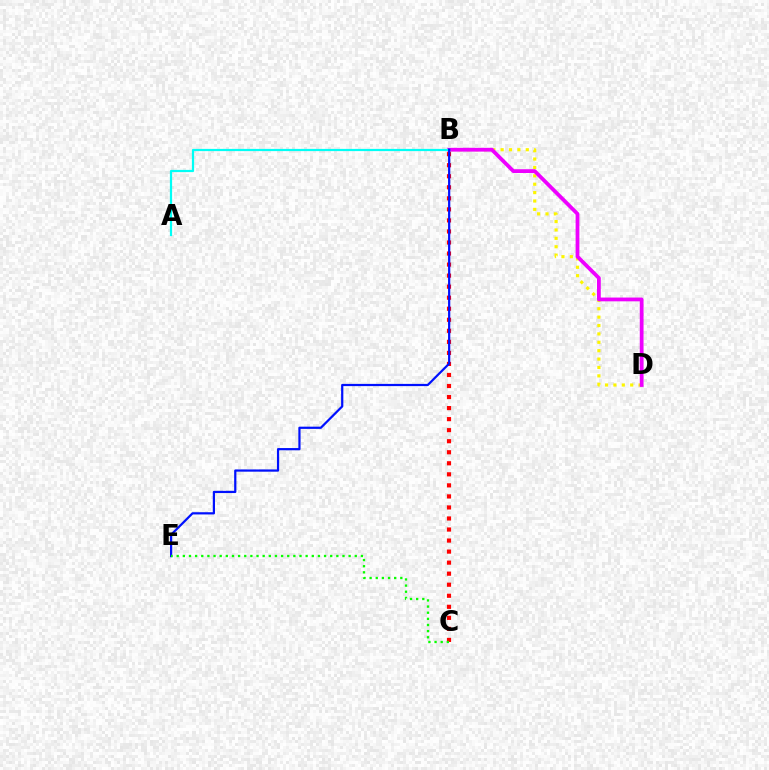{('B', 'D'): [{'color': '#fcf500', 'line_style': 'dotted', 'thickness': 2.28}, {'color': '#ee00ff', 'line_style': 'solid', 'thickness': 2.72}], ('B', 'C'): [{'color': '#ff0000', 'line_style': 'dotted', 'thickness': 3.0}], ('A', 'B'): [{'color': '#00fff6', 'line_style': 'solid', 'thickness': 1.6}], ('B', 'E'): [{'color': '#0010ff', 'line_style': 'solid', 'thickness': 1.6}], ('C', 'E'): [{'color': '#08ff00', 'line_style': 'dotted', 'thickness': 1.67}]}